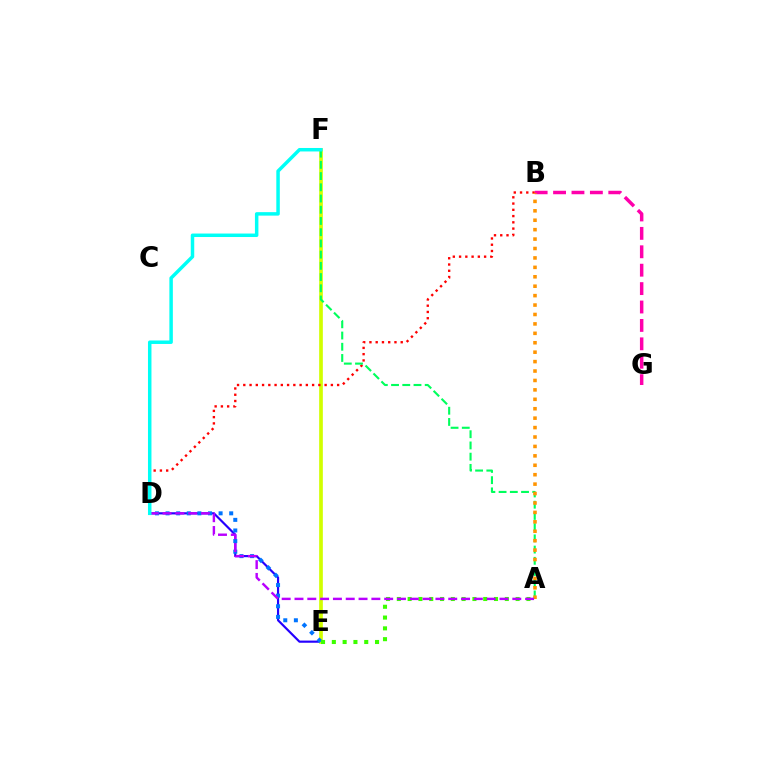{('B', 'G'): [{'color': '#ff00ac', 'line_style': 'dashed', 'thickness': 2.5}], ('D', 'E'): [{'color': '#2500ff', 'line_style': 'solid', 'thickness': 1.56}, {'color': '#0074ff', 'line_style': 'dotted', 'thickness': 2.88}], ('E', 'F'): [{'color': '#d1ff00', 'line_style': 'solid', 'thickness': 2.65}], ('B', 'D'): [{'color': '#ff0000', 'line_style': 'dotted', 'thickness': 1.7}], ('A', 'F'): [{'color': '#00ff5c', 'line_style': 'dashed', 'thickness': 1.52}], ('A', 'E'): [{'color': '#3dff00', 'line_style': 'dotted', 'thickness': 2.93}], ('A', 'B'): [{'color': '#ff9400', 'line_style': 'dotted', 'thickness': 2.56}], ('A', 'D'): [{'color': '#b900ff', 'line_style': 'dashed', 'thickness': 1.74}], ('D', 'F'): [{'color': '#00fff6', 'line_style': 'solid', 'thickness': 2.51}]}